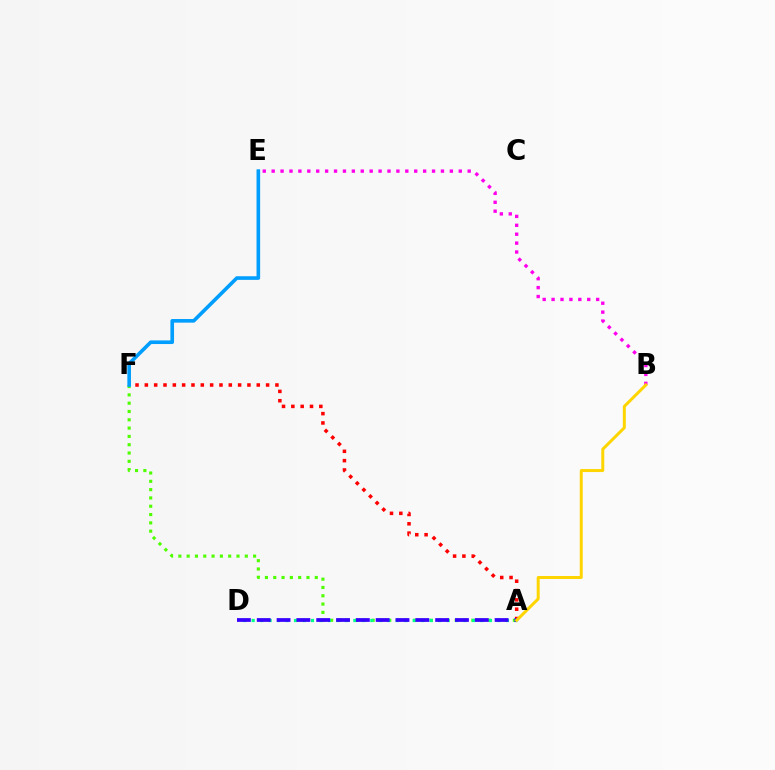{('A', 'F'): [{'color': '#ff0000', 'line_style': 'dotted', 'thickness': 2.53}, {'color': '#4fff00', 'line_style': 'dotted', 'thickness': 2.26}], ('B', 'E'): [{'color': '#ff00ed', 'line_style': 'dotted', 'thickness': 2.42}], ('A', 'D'): [{'color': '#00ff86', 'line_style': 'dotted', 'thickness': 2.3}, {'color': '#3700ff', 'line_style': 'dashed', 'thickness': 2.69}], ('A', 'B'): [{'color': '#ffd500', 'line_style': 'solid', 'thickness': 2.14}], ('E', 'F'): [{'color': '#009eff', 'line_style': 'solid', 'thickness': 2.61}]}